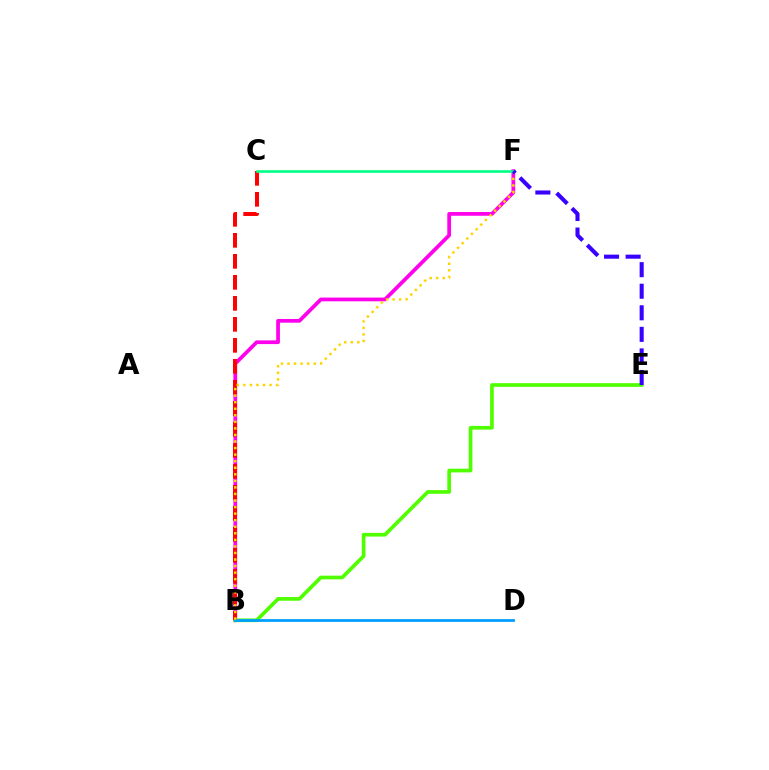{('B', 'F'): [{'color': '#ff00ed', 'line_style': 'solid', 'thickness': 2.69}, {'color': '#ffd500', 'line_style': 'dotted', 'thickness': 1.78}], ('B', 'E'): [{'color': '#4fff00', 'line_style': 'solid', 'thickness': 2.65}], ('B', 'C'): [{'color': '#ff0000', 'line_style': 'dashed', 'thickness': 2.85}], ('B', 'D'): [{'color': '#009eff', 'line_style': 'solid', 'thickness': 2.0}], ('C', 'F'): [{'color': '#00ff86', 'line_style': 'solid', 'thickness': 1.89}], ('E', 'F'): [{'color': '#3700ff', 'line_style': 'dashed', 'thickness': 2.93}]}